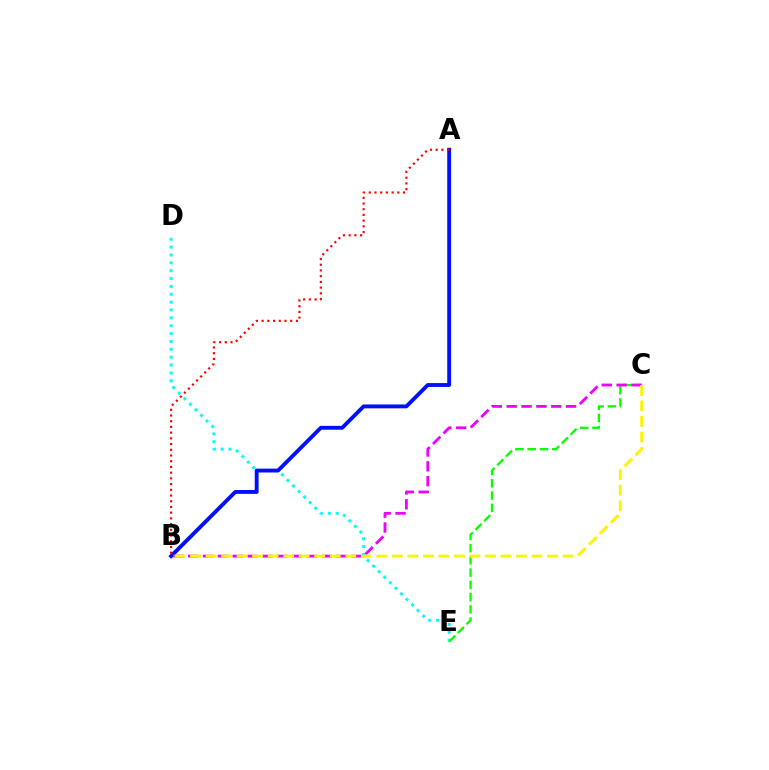{('D', 'E'): [{'color': '#00fff6', 'line_style': 'dotted', 'thickness': 2.14}], ('A', 'B'): [{'color': '#0010ff', 'line_style': 'solid', 'thickness': 2.78}, {'color': '#ff0000', 'line_style': 'dotted', 'thickness': 1.55}], ('C', 'E'): [{'color': '#08ff00', 'line_style': 'dashed', 'thickness': 1.67}], ('B', 'C'): [{'color': '#ee00ff', 'line_style': 'dashed', 'thickness': 2.02}, {'color': '#fcf500', 'line_style': 'dashed', 'thickness': 2.11}]}